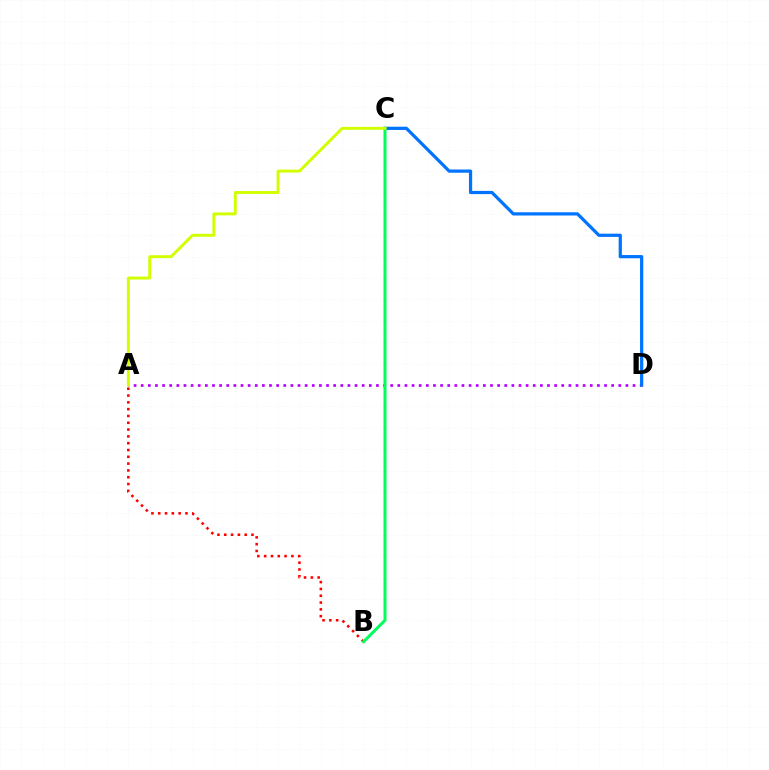{('A', 'B'): [{'color': '#ff0000', 'line_style': 'dotted', 'thickness': 1.85}], ('A', 'D'): [{'color': '#b900ff', 'line_style': 'dotted', 'thickness': 1.94}], ('C', 'D'): [{'color': '#0074ff', 'line_style': 'solid', 'thickness': 2.32}], ('B', 'C'): [{'color': '#00ff5c', 'line_style': 'solid', 'thickness': 2.18}], ('A', 'C'): [{'color': '#d1ff00', 'line_style': 'solid', 'thickness': 2.11}]}